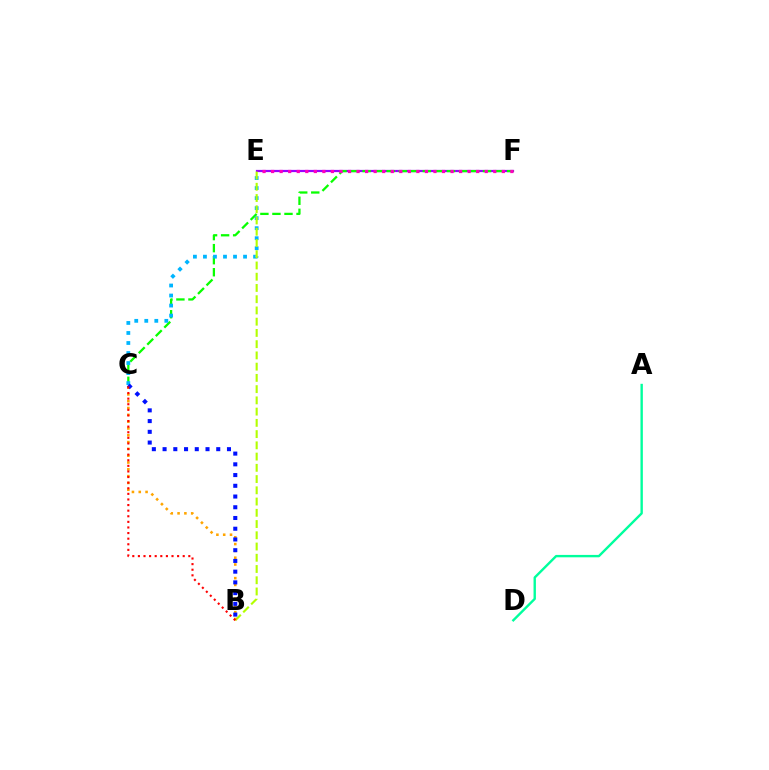{('E', 'F'): [{'color': '#9b00ff', 'line_style': 'solid', 'thickness': 1.6}, {'color': '#ff00bd', 'line_style': 'dotted', 'thickness': 2.32}], ('C', 'F'): [{'color': '#08ff00', 'line_style': 'dashed', 'thickness': 1.64}], ('A', 'D'): [{'color': '#00ff9d', 'line_style': 'solid', 'thickness': 1.72}], ('C', 'E'): [{'color': '#00b5ff', 'line_style': 'dotted', 'thickness': 2.72}], ('B', 'E'): [{'color': '#b3ff00', 'line_style': 'dashed', 'thickness': 1.53}], ('B', 'C'): [{'color': '#ffa500', 'line_style': 'dotted', 'thickness': 1.85}, {'color': '#0010ff', 'line_style': 'dotted', 'thickness': 2.92}, {'color': '#ff0000', 'line_style': 'dotted', 'thickness': 1.52}]}